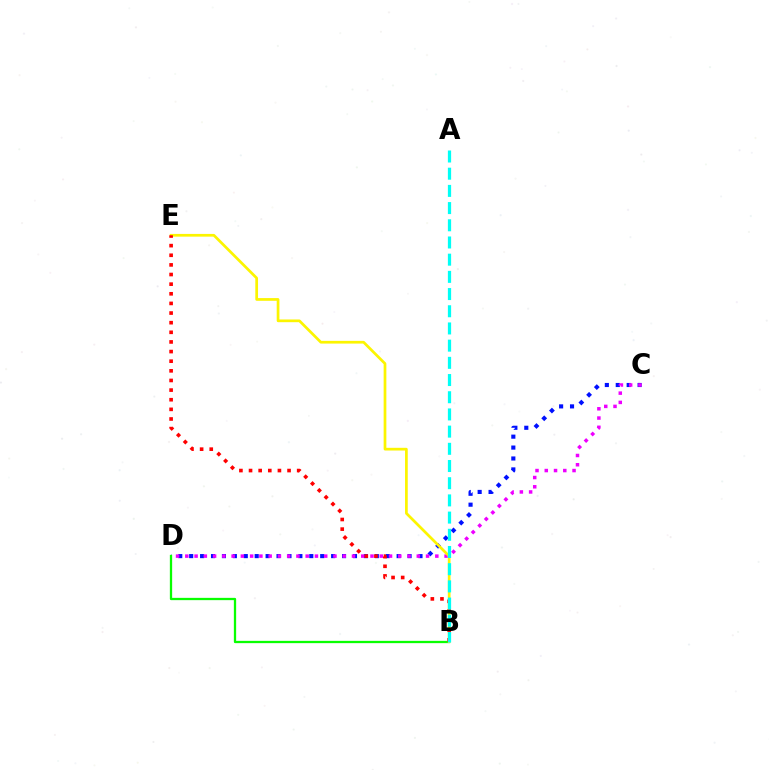{('C', 'D'): [{'color': '#0010ff', 'line_style': 'dotted', 'thickness': 2.97}, {'color': '#ee00ff', 'line_style': 'dotted', 'thickness': 2.52}], ('B', 'D'): [{'color': '#08ff00', 'line_style': 'solid', 'thickness': 1.65}], ('B', 'E'): [{'color': '#fcf500', 'line_style': 'solid', 'thickness': 1.96}, {'color': '#ff0000', 'line_style': 'dotted', 'thickness': 2.62}], ('A', 'B'): [{'color': '#00fff6', 'line_style': 'dashed', 'thickness': 2.34}]}